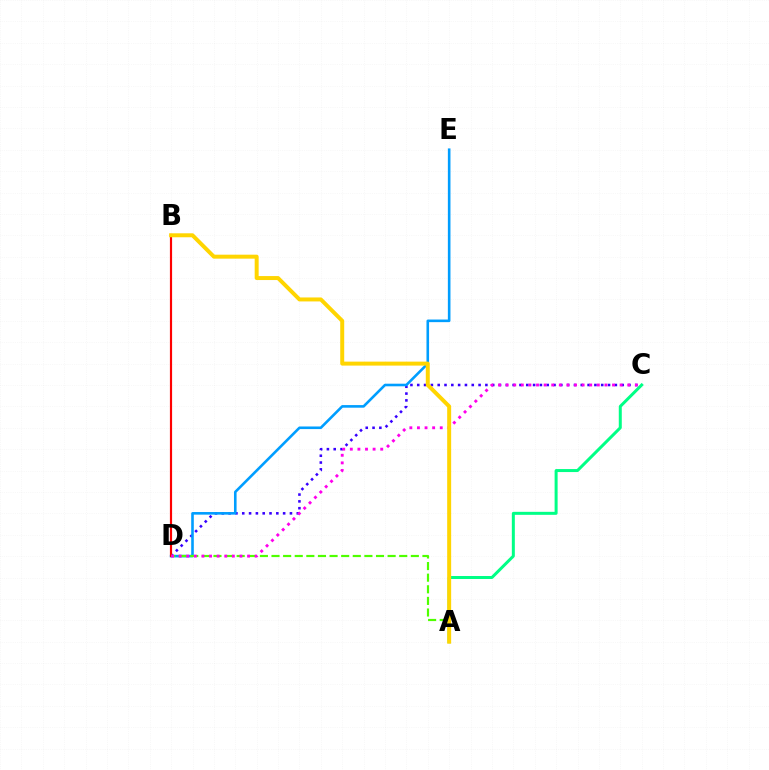{('C', 'D'): [{'color': '#3700ff', 'line_style': 'dotted', 'thickness': 1.85}, {'color': '#ff00ed', 'line_style': 'dotted', 'thickness': 2.06}], ('A', 'C'): [{'color': '#00ff86', 'line_style': 'solid', 'thickness': 2.16}], ('D', 'E'): [{'color': '#009eff', 'line_style': 'solid', 'thickness': 1.87}], ('B', 'D'): [{'color': '#ff0000', 'line_style': 'solid', 'thickness': 1.57}], ('A', 'D'): [{'color': '#4fff00', 'line_style': 'dashed', 'thickness': 1.58}], ('A', 'B'): [{'color': '#ffd500', 'line_style': 'solid', 'thickness': 2.86}]}